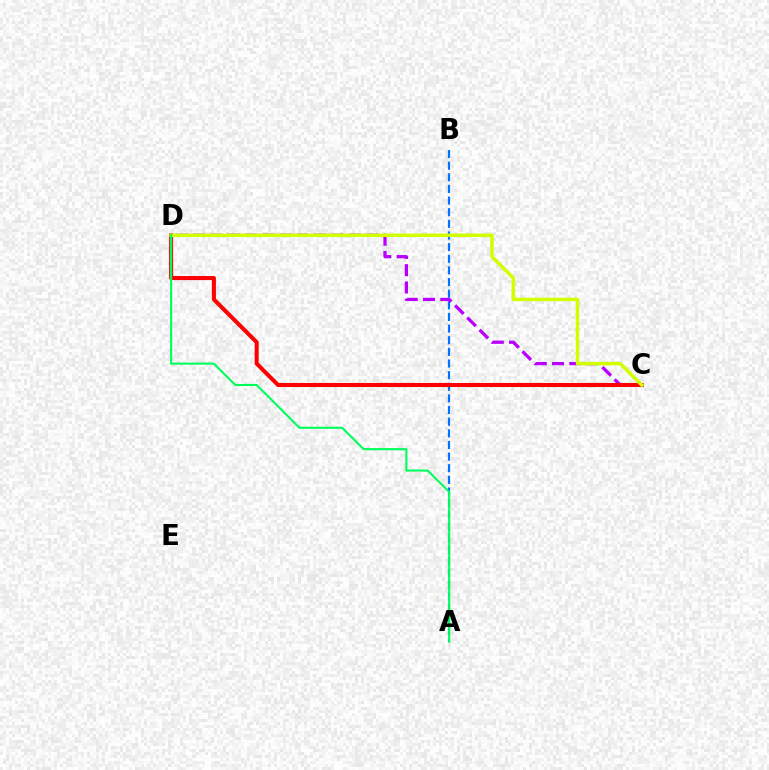{('A', 'B'): [{'color': '#0074ff', 'line_style': 'dashed', 'thickness': 1.58}], ('C', 'D'): [{'color': '#b900ff', 'line_style': 'dashed', 'thickness': 2.35}, {'color': '#ff0000', 'line_style': 'solid', 'thickness': 2.92}, {'color': '#d1ff00', 'line_style': 'solid', 'thickness': 2.51}], ('A', 'D'): [{'color': '#00ff5c', 'line_style': 'solid', 'thickness': 1.52}]}